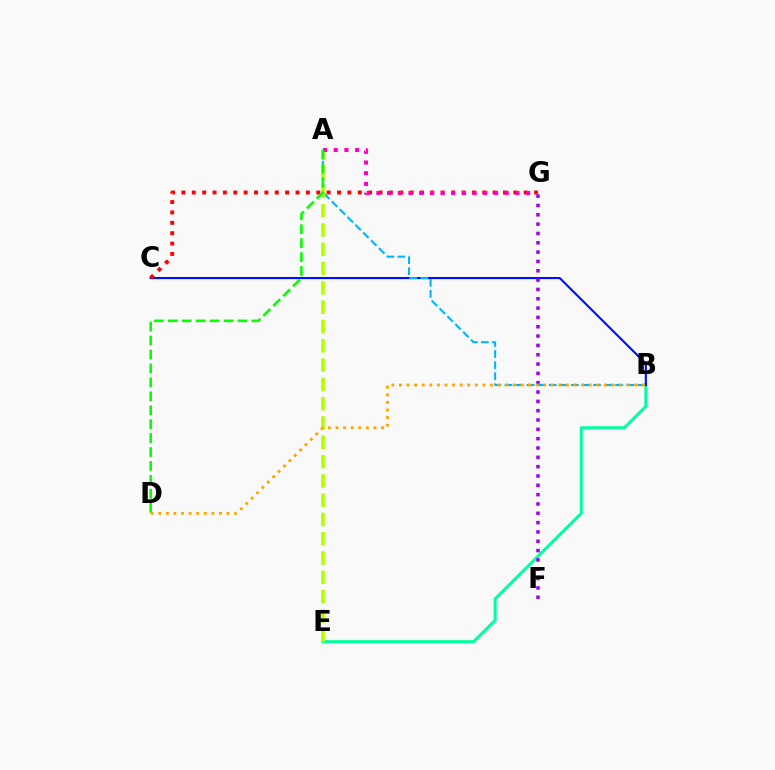{('B', 'E'): [{'color': '#00ff9d', 'line_style': 'solid', 'thickness': 2.18}], ('B', 'C'): [{'color': '#0010ff', 'line_style': 'solid', 'thickness': 1.54}], ('F', 'G'): [{'color': '#9b00ff', 'line_style': 'dotted', 'thickness': 2.53}], ('A', 'B'): [{'color': '#00b5ff', 'line_style': 'dashed', 'thickness': 1.5}], ('A', 'E'): [{'color': '#b3ff00', 'line_style': 'dashed', 'thickness': 2.62}], ('B', 'D'): [{'color': '#ffa500', 'line_style': 'dotted', 'thickness': 2.06}], ('C', 'G'): [{'color': '#ff0000', 'line_style': 'dotted', 'thickness': 2.82}], ('A', 'G'): [{'color': '#ff00bd', 'line_style': 'dotted', 'thickness': 2.91}], ('A', 'D'): [{'color': '#08ff00', 'line_style': 'dashed', 'thickness': 1.89}]}